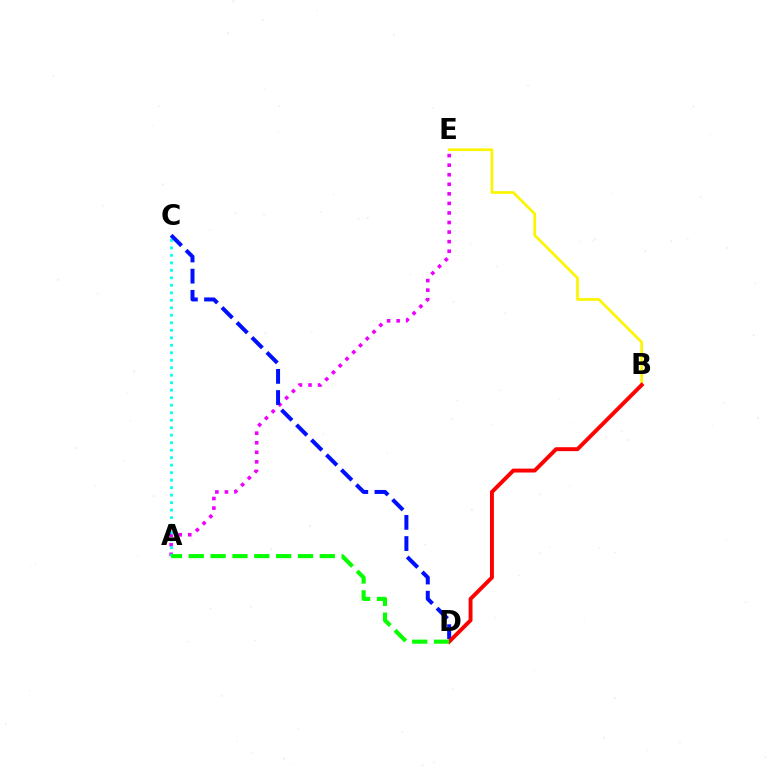{('A', 'E'): [{'color': '#ee00ff', 'line_style': 'dotted', 'thickness': 2.6}], ('A', 'C'): [{'color': '#00fff6', 'line_style': 'dotted', 'thickness': 2.04}], ('B', 'E'): [{'color': '#fcf500', 'line_style': 'solid', 'thickness': 1.94}], ('C', 'D'): [{'color': '#0010ff', 'line_style': 'dashed', 'thickness': 2.88}], ('B', 'D'): [{'color': '#ff0000', 'line_style': 'solid', 'thickness': 2.82}], ('A', 'D'): [{'color': '#08ff00', 'line_style': 'dashed', 'thickness': 2.97}]}